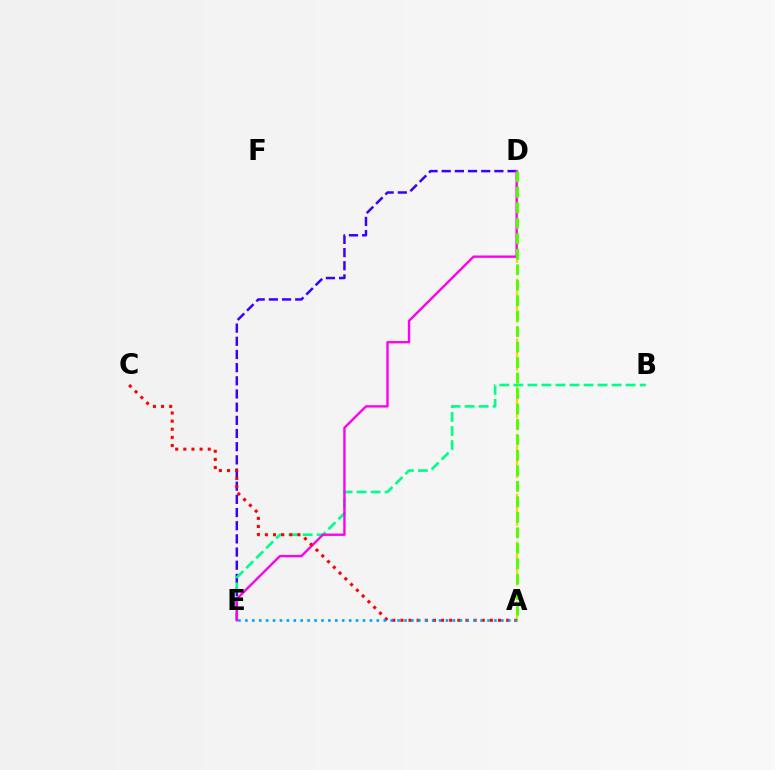{('D', 'E'): [{'color': '#3700ff', 'line_style': 'dashed', 'thickness': 1.79}, {'color': '#ff00ed', 'line_style': 'solid', 'thickness': 1.71}], ('A', 'D'): [{'color': '#ffd500', 'line_style': 'dashed', 'thickness': 1.62}, {'color': '#4fff00', 'line_style': 'dashed', 'thickness': 2.1}], ('B', 'E'): [{'color': '#00ff86', 'line_style': 'dashed', 'thickness': 1.91}], ('A', 'C'): [{'color': '#ff0000', 'line_style': 'dotted', 'thickness': 2.21}], ('A', 'E'): [{'color': '#009eff', 'line_style': 'dotted', 'thickness': 1.88}]}